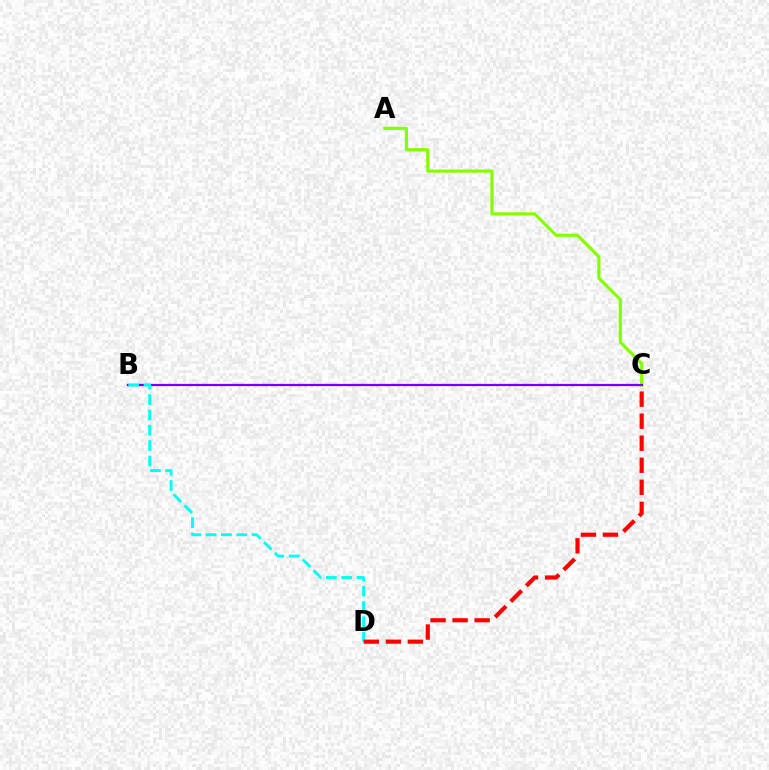{('A', 'C'): [{'color': '#84ff00', 'line_style': 'solid', 'thickness': 2.28}], ('B', 'C'): [{'color': '#7200ff', 'line_style': 'solid', 'thickness': 1.6}], ('B', 'D'): [{'color': '#00fff6', 'line_style': 'dashed', 'thickness': 2.08}], ('C', 'D'): [{'color': '#ff0000', 'line_style': 'dashed', 'thickness': 2.99}]}